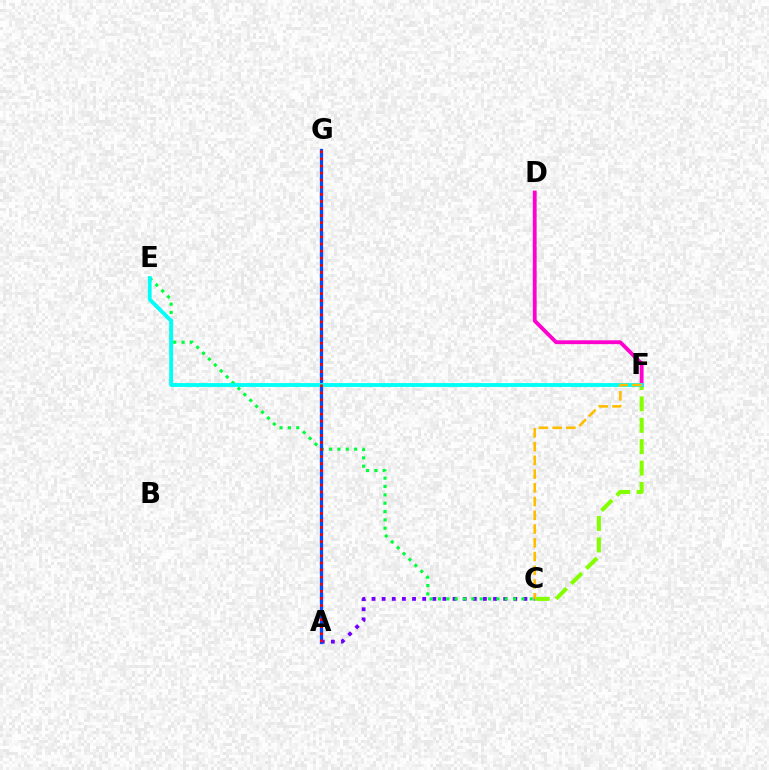{('A', 'C'): [{'color': '#7200ff', 'line_style': 'dotted', 'thickness': 2.75}], ('C', 'F'): [{'color': '#84ff00', 'line_style': 'dashed', 'thickness': 2.91}, {'color': '#ffbd00', 'line_style': 'dashed', 'thickness': 1.87}], ('C', 'E'): [{'color': '#00ff39', 'line_style': 'dotted', 'thickness': 2.27}], ('D', 'F'): [{'color': '#ff00cf', 'line_style': 'solid', 'thickness': 2.76}], ('A', 'G'): [{'color': '#004bff', 'line_style': 'solid', 'thickness': 2.35}, {'color': '#ff0000', 'line_style': 'dotted', 'thickness': 1.93}], ('E', 'F'): [{'color': '#00fff6', 'line_style': 'solid', 'thickness': 2.77}]}